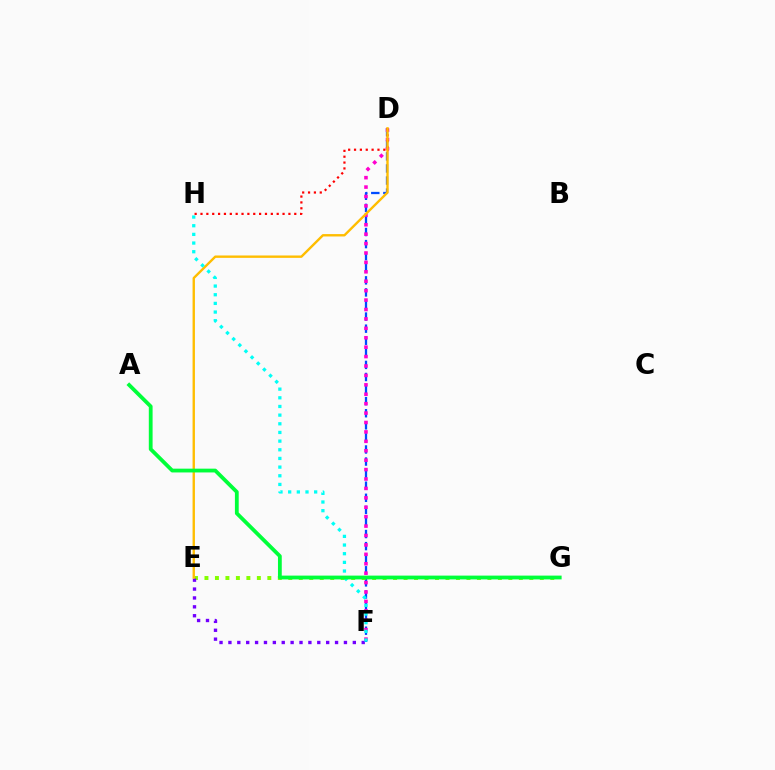{('D', 'F'): [{'color': '#004bff', 'line_style': 'dashed', 'thickness': 1.64}, {'color': '#ff00cf', 'line_style': 'dotted', 'thickness': 2.56}], ('E', 'G'): [{'color': '#84ff00', 'line_style': 'dotted', 'thickness': 2.85}], ('E', 'F'): [{'color': '#7200ff', 'line_style': 'dotted', 'thickness': 2.41}], ('D', 'H'): [{'color': '#ff0000', 'line_style': 'dotted', 'thickness': 1.59}], ('D', 'E'): [{'color': '#ffbd00', 'line_style': 'solid', 'thickness': 1.72}], ('F', 'H'): [{'color': '#00fff6', 'line_style': 'dotted', 'thickness': 2.35}], ('A', 'G'): [{'color': '#00ff39', 'line_style': 'solid', 'thickness': 2.73}]}